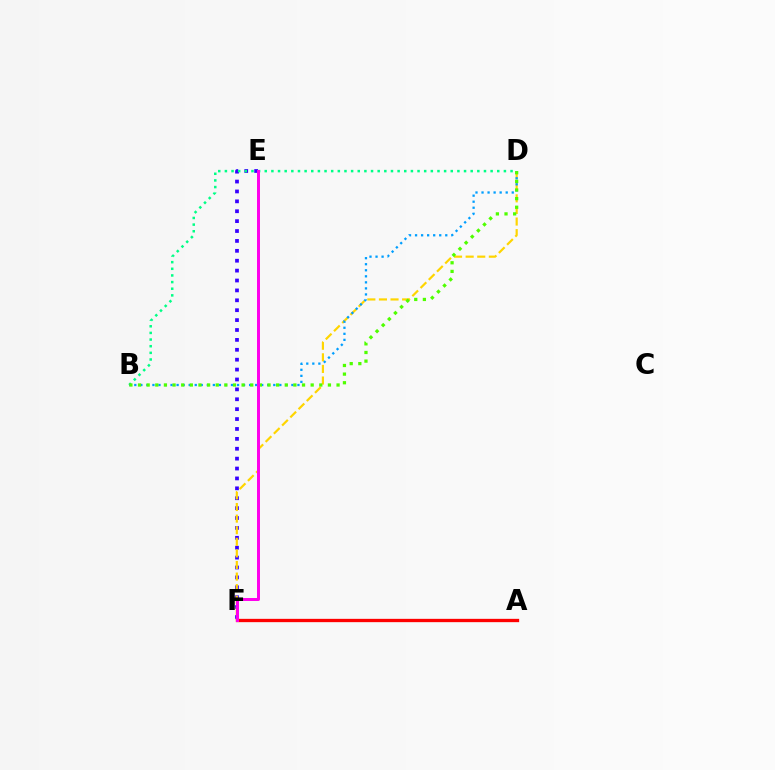{('E', 'F'): [{'color': '#3700ff', 'line_style': 'dotted', 'thickness': 2.69}, {'color': '#ff00ed', 'line_style': 'solid', 'thickness': 2.14}], ('B', 'D'): [{'color': '#00ff86', 'line_style': 'dotted', 'thickness': 1.8}, {'color': '#009eff', 'line_style': 'dotted', 'thickness': 1.64}, {'color': '#4fff00', 'line_style': 'dotted', 'thickness': 2.35}], ('A', 'F'): [{'color': '#ff0000', 'line_style': 'solid', 'thickness': 2.39}], ('D', 'F'): [{'color': '#ffd500', 'line_style': 'dashed', 'thickness': 1.58}]}